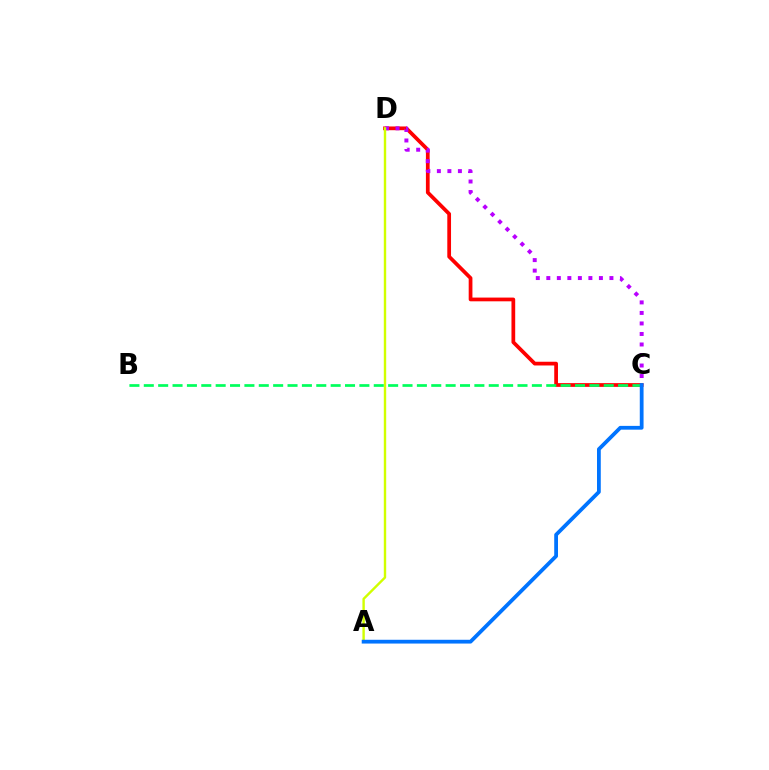{('C', 'D'): [{'color': '#ff0000', 'line_style': 'solid', 'thickness': 2.69}, {'color': '#b900ff', 'line_style': 'dotted', 'thickness': 2.86}], ('A', 'D'): [{'color': '#d1ff00', 'line_style': 'solid', 'thickness': 1.73}], ('B', 'C'): [{'color': '#00ff5c', 'line_style': 'dashed', 'thickness': 1.95}], ('A', 'C'): [{'color': '#0074ff', 'line_style': 'solid', 'thickness': 2.72}]}